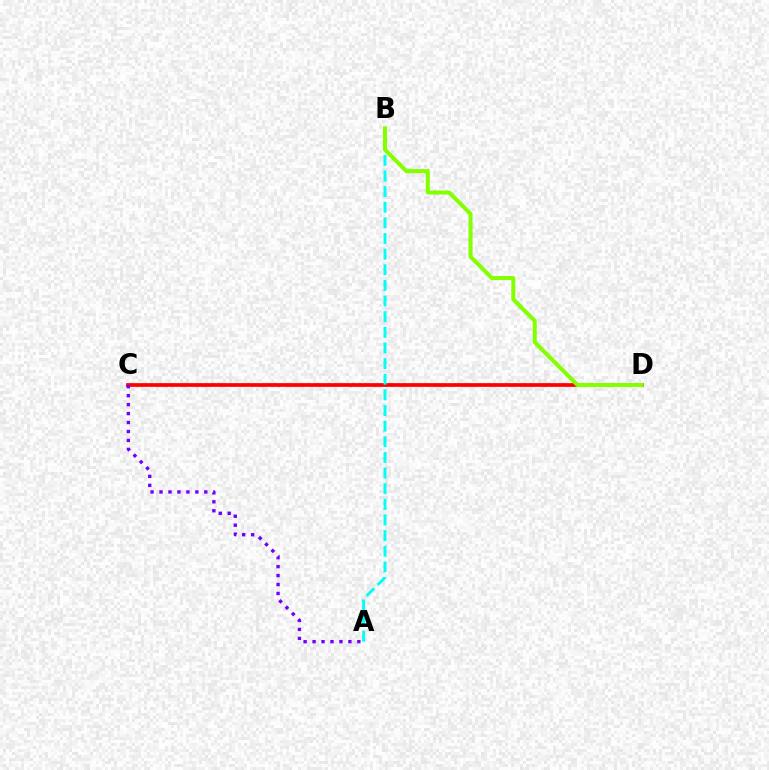{('C', 'D'): [{'color': '#ff0000', 'line_style': 'solid', 'thickness': 2.68}], ('A', 'C'): [{'color': '#7200ff', 'line_style': 'dotted', 'thickness': 2.43}], ('A', 'B'): [{'color': '#00fff6', 'line_style': 'dashed', 'thickness': 2.12}], ('B', 'D'): [{'color': '#84ff00', 'line_style': 'solid', 'thickness': 2.89}]}